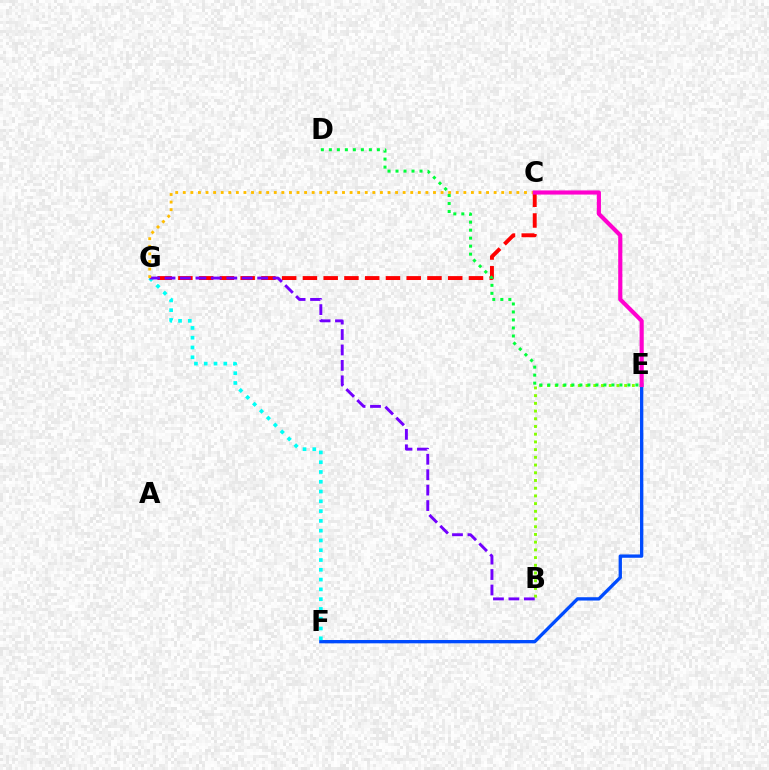{('E', 'F'): [{'color': '#004bff', 'line_style': 'solid', 'thickness': 2.39}], ('B', 'E'): [{'color': '#84ff00', 'line_style': 'dotted', 'thickness': 2.1}], ('C', 'G'): [{'color': '#ff0000', 'line_style': 'dashed', 'thickness': 2.82}, {'color': '#ffbd00', 'line_style': 'dotted', 'thickness': 2.06}], ('F', 'G'): [{'color': '#00fff6', 'line_style': 'dotted', 'thickness': 2.66}], ('D', 'E'): [{'color': '#00ff39', 'line_style': 'dotted', 'thickness': 2.17}], ('B', 'G'): [{'color': '#7200ff', 'line_style': 'dashed', 'thickness': 2.1}], ('C', 'E'): [{'color': '#ff00cf', 'line_style': 'solid', 'thickness': 2.98}]}